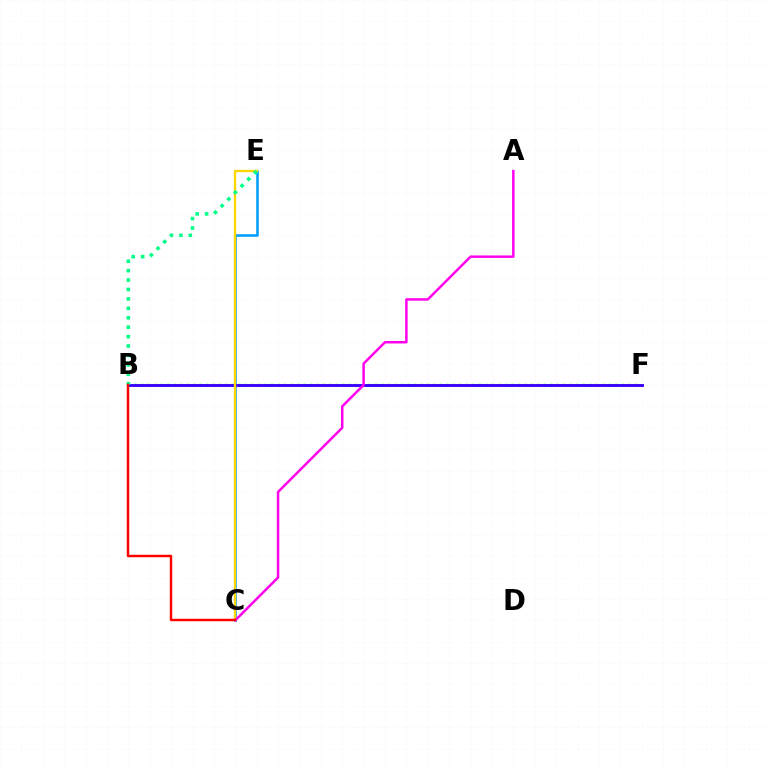{('C', 'E'): [{'color': '#009eff', 'line_style': 'solid', 'thickness': 1.84}, {'color': '#ffd500', 'line_style': 'solid', 'thickness': 1.68}], ('B', 'F'): [{'color': '#4fff00', 'line_style': 'dotted', 'thickness': 1.76}, {'color': '#3700ff', 'line_style': 'solid', 'thickness': 2.07}], ('A', 'C'): [{'color': '#ff00ed', 'line_style': 'solid', 'thickness': 1.79}], ('B', 'E'): [{'color': '#00ff86', 'line_style': 'dotted', 'thickness': 2.56}], ('B', 'C'): [{'color': '#ff0000', 'line_style': 'solid', 'thickness': 1.77}]}